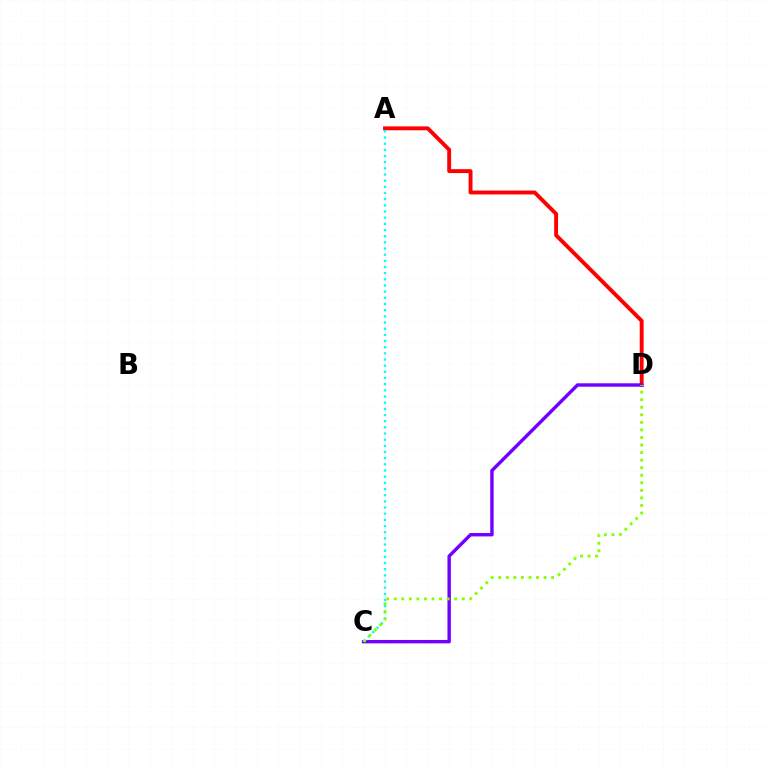{('A', 'D'): [{'color': '#ff0000', 'line_style': 'solid', 'thickness': 2.8}], ('C', 'D'): [{'color': '#7200ff', 'line_style': 'solid', 'thickness': 2.45}, {'color': '#84ff00', 'line_style': 'dotted', 'thickness': 2.05}], ('A', 'C'): [{'color': '#00fff6', 'line_style': 'dotted', 'thickness': 1.68}]}